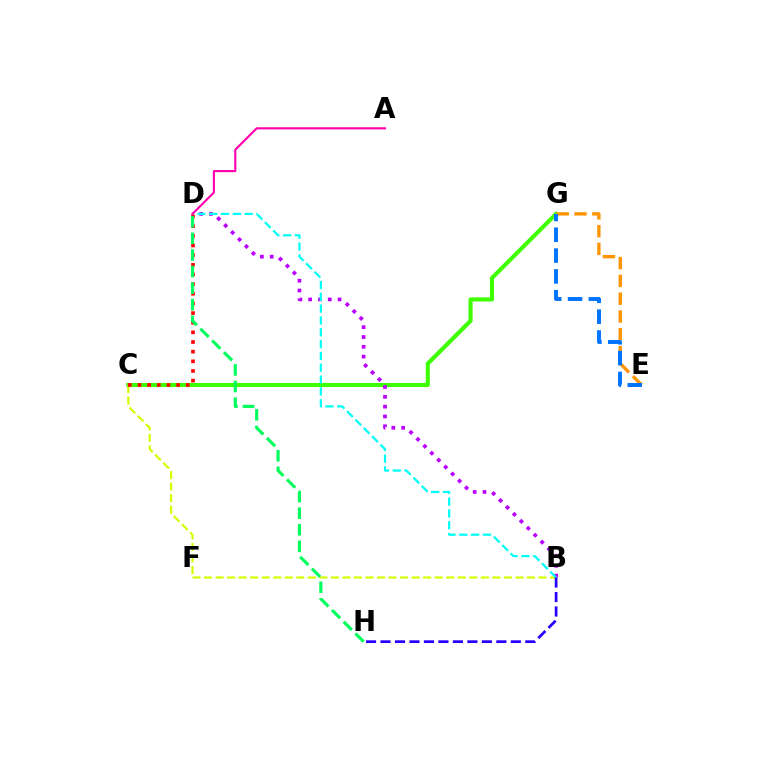{('C', 'G'): [{'color': '#3dff00', 'line_style': 'solid', 'thickness': 2.95}], ('B', 'C'): [{'color': '#d1ff00', 'line_style': 'dashed', 'thickness': 1.57}], ('B', 'D'): [{'color': '#b900ff', 'line_style': 'dotted', 'thickness': 2.67}, {'color': '#00fff6', 'line_style': 'dashed', 'thickness': 1.61}], ('C', 'D'): [{'color': '#ff0000', 'line_style': 'dotted', 'thickness': 2.62}], ('E', 'G'): [{'color': '#ff9400', 'line_style': 'dashed', 'thickness': 2.42}, {'color': '#0074ff', 'line_style': 'dashed', 'thickness': 2.83}], ('A', 'D'): [{'color': '#ff00ac', 'line_style': 'solid', 'thickness': 1.54}], ('B', 'H'): [{'color': '#2500ff', 'line_style': 'dashed', 'thickness': 1.97}], ('D', 'H'): [{'color': '#00ff5c', 'line_style': 'dashed', 'thickness': 2.25}]}